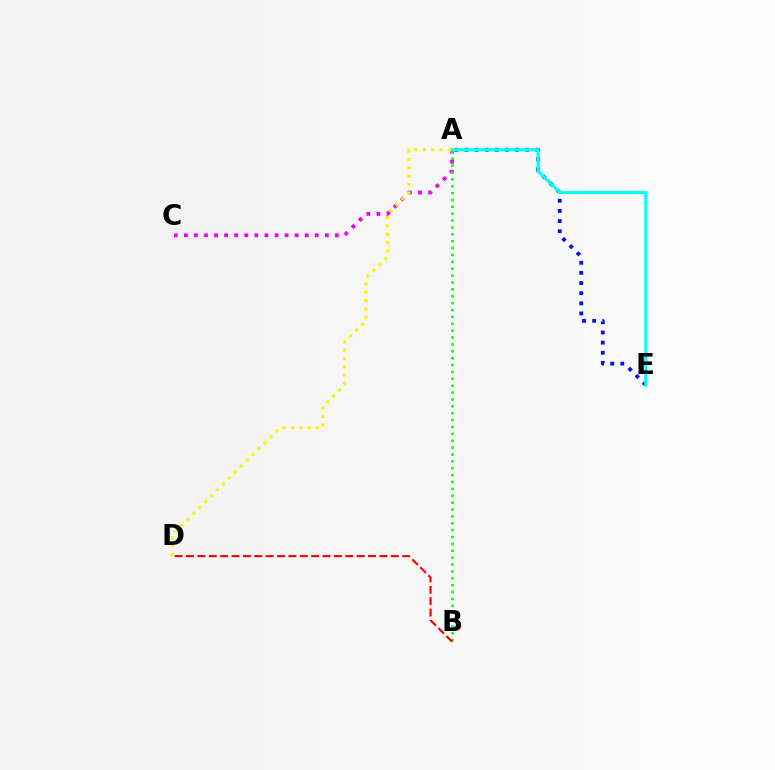{('A', 'C'): [{'color': '#ee00ff', 'line_style': 'dotted', 'thickness': 2.74}], ('A', 'B'): [{'color': '#08ff00', 'line_style': 'dotted', 'thickness': 1.87}], ('A', 'E'): [{'color': '#0010ff', 'line_style': 'dotted', 'thickness': 2.75}, {'color': '#00fff6', 'line_style': 'solid', 'thickness': 2.28}], ('B', 'D'): [{'color': '#ff0000', 'line_style': 'dashed', 'thickness': 1.55}], ('A', 'D'): [{'color': '#fcf500', 'line_style': 'dotted', 'thickness': 2.27}]}